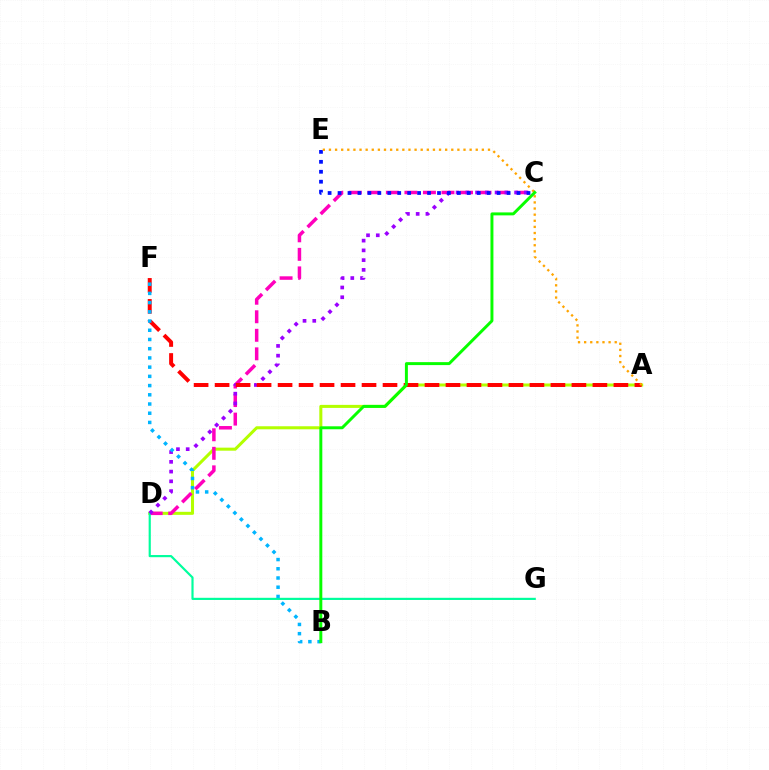{('A', 'D'): [{'color': '#b3ff00', 'line_style': 'solid', 'thickness': 2.19}], ('C', 'D'): [{'color': '#ff00bd', 'line_style': 'dashed', 'thickness': 2.52}, {'color': '#9b00ff', 'line_style': 'dotted', 'thickness': 2.65}], ('D', 'G'): [{'color': '#00ff9d', 'line_style': 'solid', 'thickness': 1.57}], ('A', 'F'): [{'color': '#ff0000', 'line_style': 'dashed', 'thickness': 2.85}], ('C', 'E'): [{'color': '#0010ff', 'line_style': 'dotted', 'thickness': 2.7}], ('B', 'F'): [{'color': '#00b5ff', 'line_style': 'dotted', 'thickness': 2.5}], ('A', 'E'): [{'color': '#ffa500', 'line_style': 'dotted', 'thickness': 1.66}], ('B', 'C'): [{'color': '#08ff00', 'line_style': 'solid', 'thickness': 2.13}]}